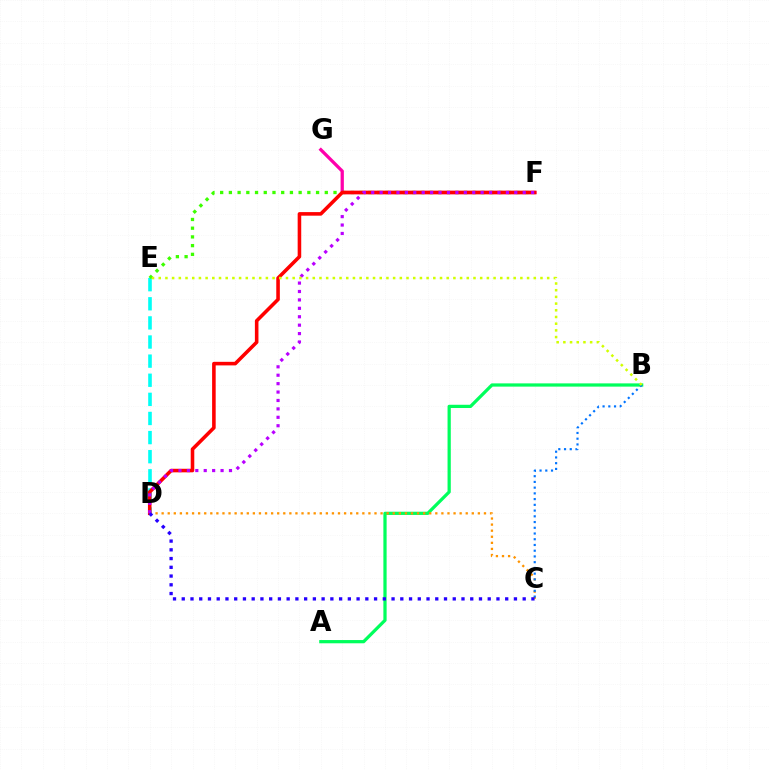{('D', 'E'): [{'color': '#00fff6', 'line_style': 'dashed', 'thickness': 2.6}], ('F', 'G'): [{'color': '#ff00ac', 'line_style': 'solid', 'thickness': 2.35}], ('E', 'F'): [{'color': '#3dff00', 'line_style': 'dotted', 'thickness': 2.37}], ('A', 'B'): [{'color': '#00ff5c', 'line_style': 'solid', 'thickness': 2.33}], ('D', 'F'): [{'color': '#ff0000', 'line_style': 'solid', 'thickness': 2.57}, {'color': '#b900ff', 'line_style': 'dotted', 'thickness': 2.29}], ('C', 'D'): [{'color': '#ff9400', 'line_style': 'dotted', 'thickness': 1.65}, {'color': '#2500ff', 'line_style': 'dotted', 'thickness': 2.38}], ('B', 'C'): [{'color': '#0074ff', 'line_style': 'dotted', 'thickness': 1.56}], ('B', 'E'): [{'color': '#d1ff00', 'line_style': 'dotted', 'thickness': 1.82}]}